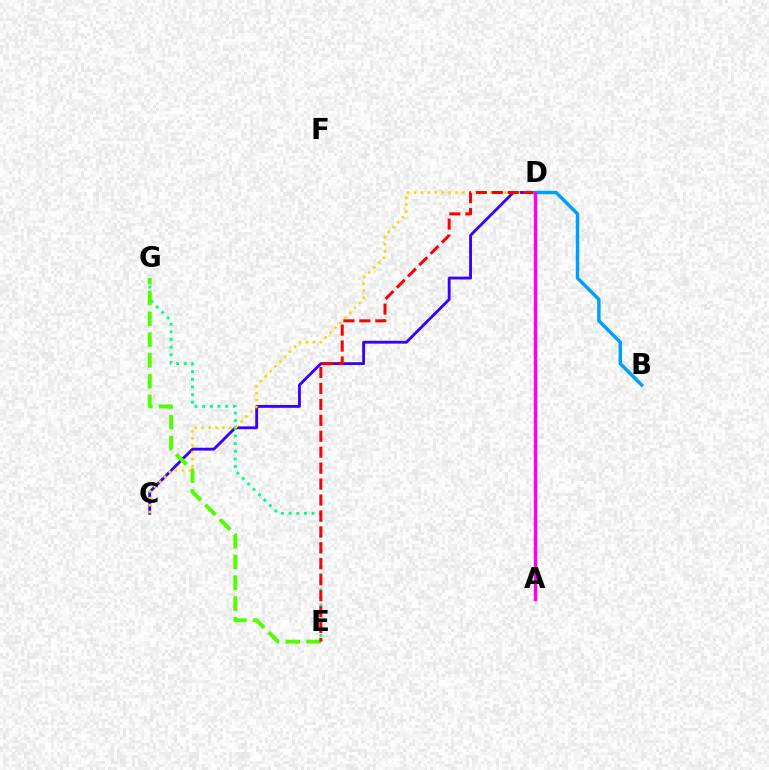{('C', 'D'): [{'color': '#3700ff', 'line_style': 'solid', 'thickness': 2.05}, {'color': '#ffd500', 'line_style': 'dotted', 'thickness': 1.88}], ('E', 'G'): [{'color': '#00ff86', 'line_style': 'dotted', 'thickness': 2.08}, {'color': '#4fff00', 'line_style': 'dashed', 'thickness': 2.82}], ('D', 'E'): [{'color': '#ff0000', 'line_style': 'dashed', 'thickness': 2.17}], ('B', 'D'): [{'color': '#009eff', 'line_style': 'solid', 'thickness': 2.49}], ('A', 'D'): [{'color': '#ff00ed', 'line_style': 'solid', 'thickness': 2.44}]}